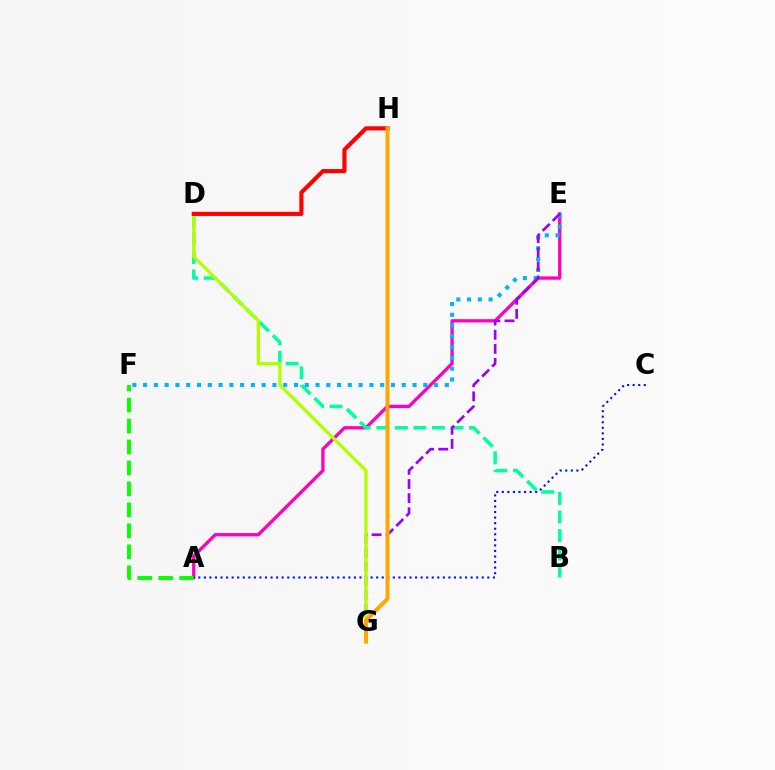{('A', 'E'): [{'color': '#ff00bd', 'line_style': 'solid', 'thickness': 2.37}], ('A', 'F'): [{'color': '#08ff00', 'line_style': 'dashed', 'thickness': 2.85}], ('A', 'C'): [{'color': '#0010ff', 'line_style': 'dotted', 'thickness': 1.51}], ('B', 'D'): [{'color': '#00ff9d', 'line_style': 'dashed', 'thickness': 2.52}], ('E', 'F'): [{'color': '#00b5ff', 'line_style': 'dotted', 'thickness': 2.93}], ('E', 'G'): [{'color': '#9b00ff', 'line_style': 'dashed', 'thickness': 1.92}], ('D', 'G'): [{'color': '#b3ff00', 'line_style': 'solid', 'thickness': 2.36}], ('D', 'H'): [{'color': '#ff0000', 'line_style': 'solid', 'thickness': 2.96}], ('G', 'H'): [{'color': '#ffa500', 'line_style': 'solid', 'thickness': 2.83}]}